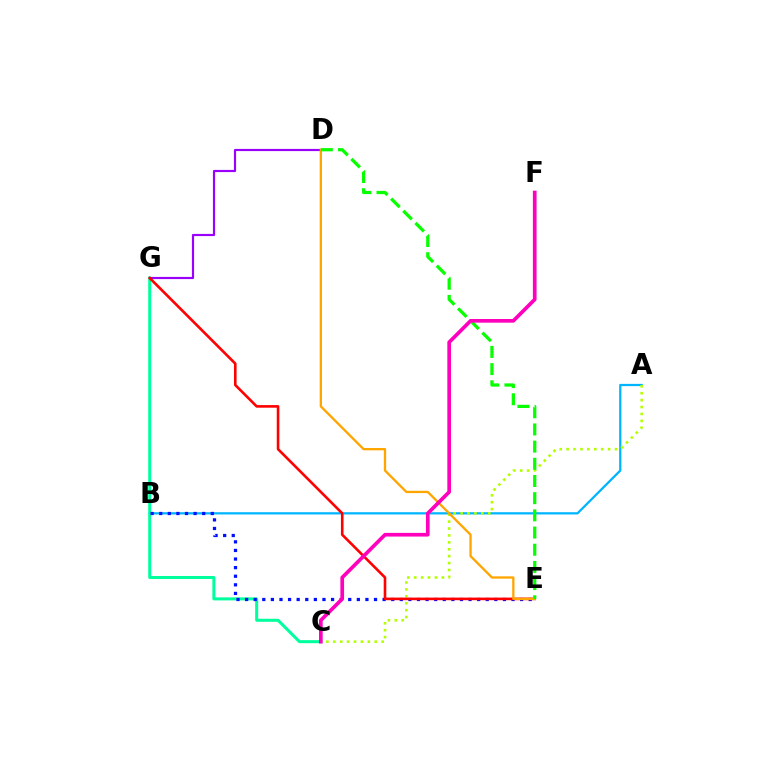{('A', 'B'): [{'color': '#00b5ff', 'line_style': 'solid', 'thickness': 1.61}], ('C', 'G'): [{'color': '#00ff9d', 'line_style': 'solid', 'thickness': 2.18}], ('A', 'C'): [{'color': '#b3ff00', 'line_style': 'dotted', 'thickness': 1.88}], ('D', 'G'): [{'color': '#9b00ff', 'line_style': 'solid', 'thickness': 1.57}], ('B', 'E'): [{'color': '#0010ff', 'line_style': 'dotted', 'thickness': 2.34}], ('E', 'G'): [{'color': '#ff0000', 'line_style': 'solid', 'thickness': 1.88}], ('D', 'E'): [{'color': '#ffa500', 'line_style': 'solid', 'thickness': 1.66}, {'color': '#08ff00', 'line_style': 'dashed', 'thickness': 2.33}], ('C', 'F'): [{'color': '#ff00bd', 'line_style': 'solid', 'thickness': 2.65}]}